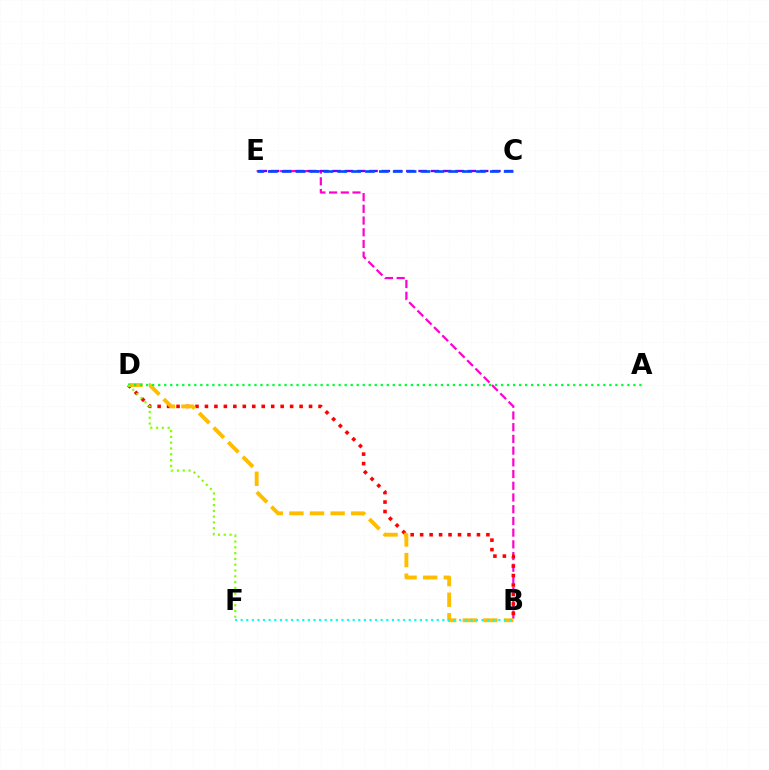{('B', 'E'): [{'color': '#ff00cf', 'line_style': 'dashed', 'thickness': 1.59}], ('C', 'E'): [{'color': '#7200ff', 'line_style': 'dashed', 'thickness': 1.67}, {'color': '#004bff', 'line_style': 'dashed', 'thickness': 1.88}], ('B', 'D'): [{'color': '#ff0000', 'line_style': 'dotted', 'thickness': 2.57}, {'color': '#ffbd00', 'line_style': 'dashed', 'thickness': 2.8}], ('B', 'F'): [{'color': '#00fff6', 'line_style': 'dotted', 'thickness': 1.52}], ('A', 'D'): [{'color': '#00ff39', 'line_style': 'dotted', 'thickness': 1.63}], ('D', 'F'): [{'color': '#84ff00', 'line_style': 'dotted', 'thickness': 1.57}]}